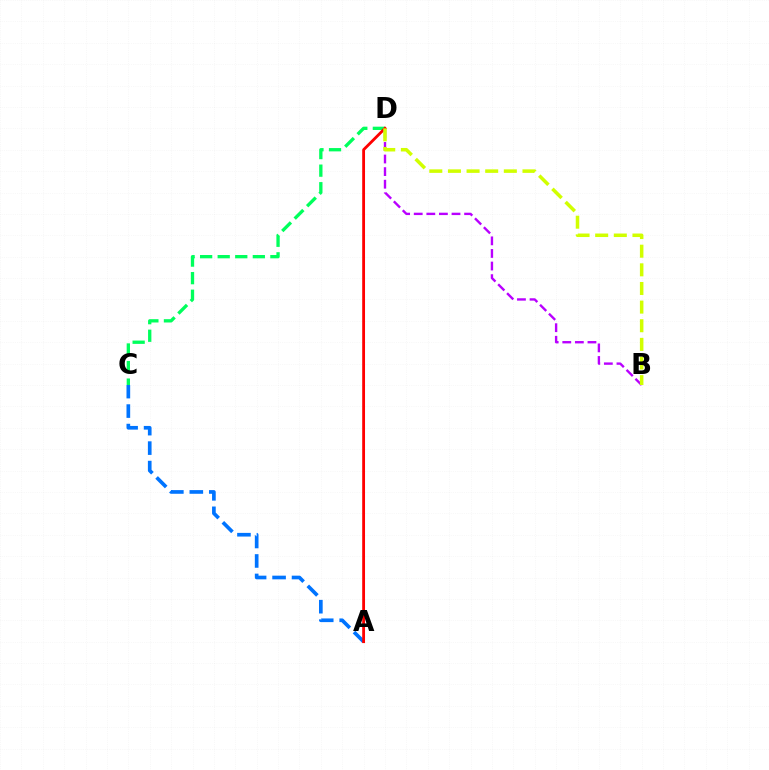{('A', 'C'): [{'color': '#0074ff', 'line_style': 'dashed', 'thickness': 2.65}], ('C', 'D'): [{'color': '#00ff5c', 'line_style': 'dashed', 'thickness': 2.39}], ('A', 'D'): [{'color': '#ff0000', 'line_style': 'solid', 'thickness': 2.03}], ('B', 'D'): [{'color': '#b900ff', 'line_style': 'dashed', 'thickness': 1.71}, {'color': '#d1ff00', 'line_style': 'dashed', 'thickness': 2.53}]}